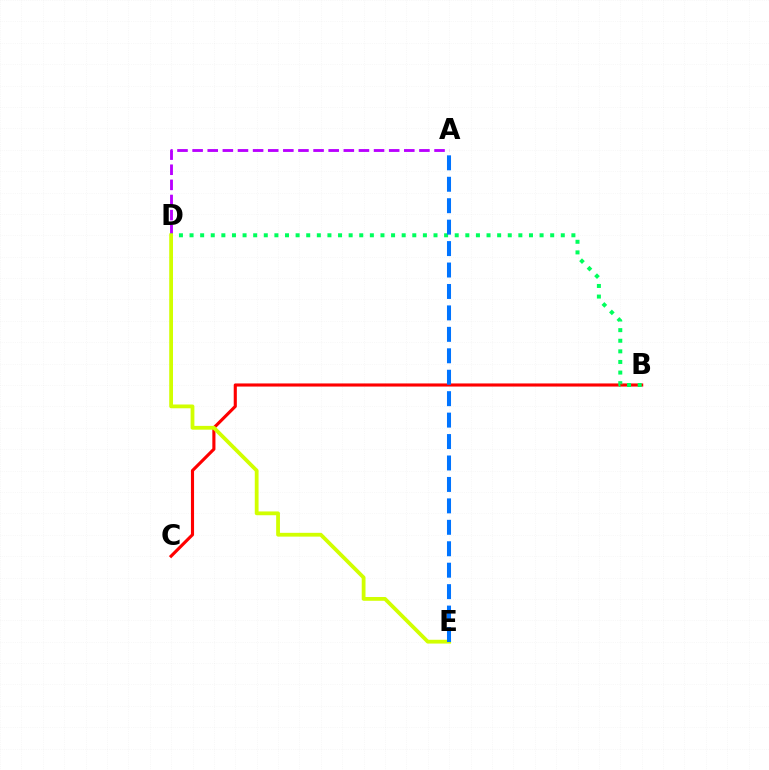{('B', 'C'): [{'color': '#ff0000', 'line_style': 'solid', 'thickness': 2.24}], ('A', 'D'): [{'color': '#b900ff', 'line_style': 'dashed', 'thickness': 2.05}], ('B', 'D'): [{'color': '#00ff5c', 'line_style': 'dotted', 'thickness': 2.88}], ('D', 'E'): [{'color': '#d1ff00', 'line_style': 'solid', 'thickness': 2.73}], ('A', 'E'): [{'color': '#0074ff', 'line_style': 'dashed', 'thickness': 2.91}]}